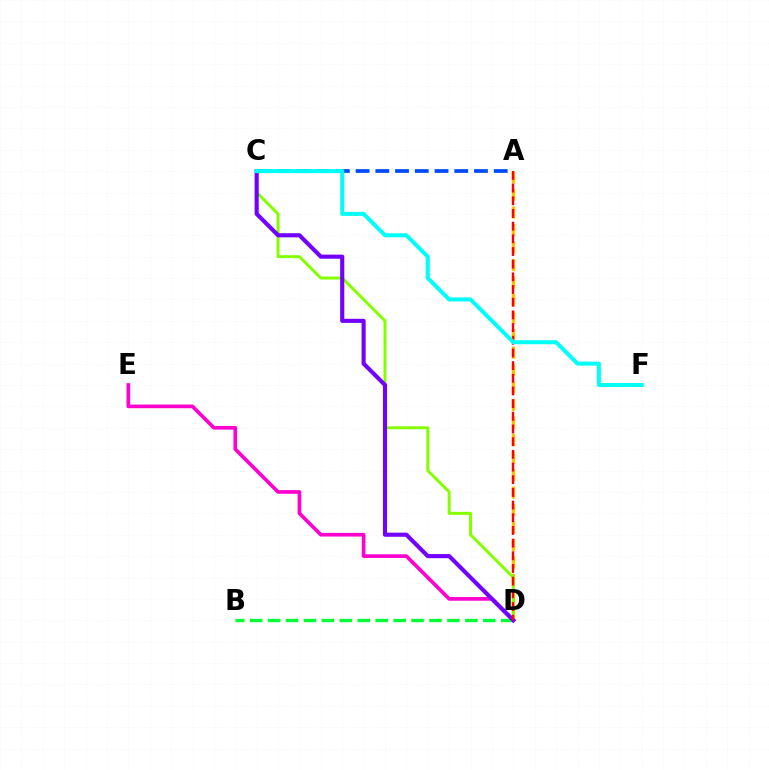{('A', 'D'): [{'color': '#ffbd00', 'line_style': 'dashed', 'thickness': 2.38}, {'color': '#ff0000', 'line_style': 'dashed', 'thickness': 1.72}], ('D', 'E'): [{'color': '#ff00cf', 'line_style': 'solid', 'thickness': 2.64}], ('C', 'D'): [{'color': '#84ff00', 'line_style': 'solid', 'thickness': 2.14}, {'color': '#7200ff', 'line_style': 'solid', 'thickness': 2.96}], ('B', 'D'): [{'color': '#00ff39', 'line_style': 'dashed', 'thickness': 2.44}], ('A', 'C'): [{'color': '#004bff', 'line_style': 'dashed', 'thickness': 2.68}], ('C', 'F'): [{'color': '#00fff6', 'line_style': 'solid', 'thickness': 2.9}]}